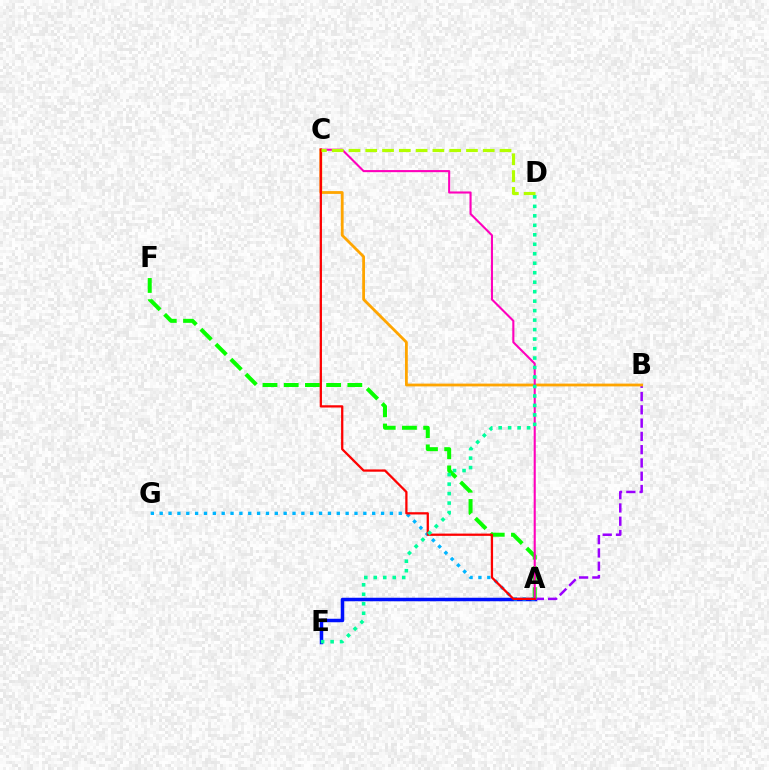{('A', 'E'): [{'color': '#0010ff', 'line_style': 'solid', 'thickness': 2.51}], ('A', 'B'): [{'color': '#9b00ff', 'line_style': 'dashed', 'thickness': 1.8}], ('A', 'F'): [{'color': '#08ff00', 'line_style': 'dashed', 'thickness': 2.88}], ('A', 'G'): [{'color': '#00b5ff', 'line_style': 'dotted', 'thickness': 2.41}], ('B', 'C'): [{'color': '#ffa500', 'line_style': 'solid', 'thickness': 2.01}], ('A', 'C'): [{'color': '#ff00bd', 'line_style': 'solid', 'thickness': 1.51}, {'color': '#ff0000', 'line_style': 'solid', 'thickness': 1.63}], ('D', 'E'): [{'color': '#00ff9d', 'line_style': 'dotted', 'thickness': 2.58}], ('C', 'D'): [{'color': '#b3ff00', 'line_style': 'dashed', 'thickness': 2.28}]}